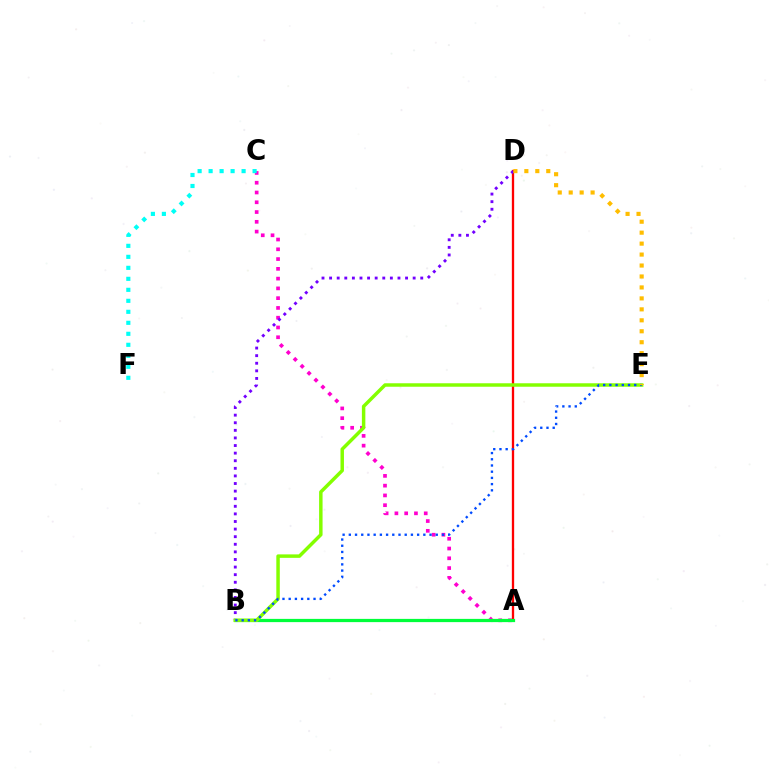{('A', 'D'): [{'color': '#ff0000', 'line_style': 'solid', 'thickness': 1.66}], ('A', 'C'): [{'color': '#ff00cf', 'line_style': 'dotted', 'thickness': 2.66}], ('B', 'D'): [{'color': '#7200ff', 'line_style': 'dotted', 'thickness': 2.06}], ('A', 'B'): [{'color': '#00ff39', 'line_style': 'solid', 'thickness': 2.33}], ('C', 'F'): [{'color': '#00fff6', 'line_style': 'dotted', 'thickness': 2.99}], ('B', 'E'): [{'color': '#84ff00', 'line_style': 'solid', 'thickness': 2.5}, {'color': '#004bff', 'line_style': 'dotted', 'thickness': 1.69}], ('D', 'E'): [{'color': '#ffbd00', 'line_style': 'dotted', 'thickness': 2.98}]}